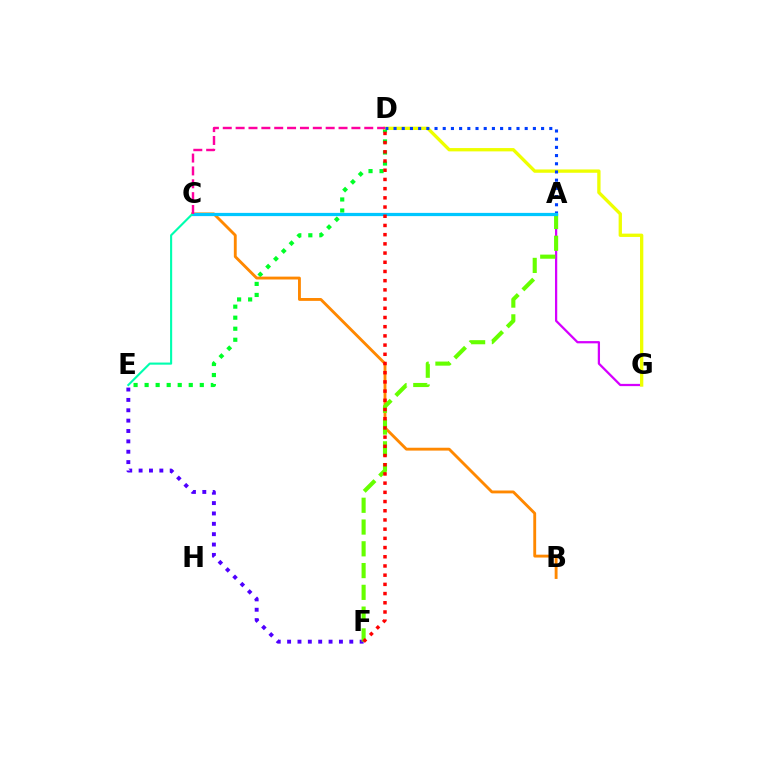{('D', 'E'): [{'color': '#00ff27', 'line_style': 'dotted', 'thickness': 3.0}], ('B', 'C'): [{'color': '#ff8800', 'line_style': 'solid', 'thickness': 2.06}], ('A', 'G'): [{'color': '#d600ff', 'line_style': 'solid', 'thickness': 1.62}], ('E', 'F'): [{'color': '#4f00ff', 'line_style': 'dotted', 'thickness': 2.82}], ('A', 'F'): [{'color': '#66ff00', 'line_style': 'dashed', 'thickness': 2.96}], ('D', 'G'): [{'color': '#eeff00', 'line_style': 'solid', 'thickness': 2.39}], ('A', 'D'): [{'color': '#003fff', 'line_style': 'dotted', 'thickness': 2.23}], ('A', 'C'): [{'color': '#00c7ff', 'line_style': 'solid', 'thickness': 2.32}], ('C', 'E'): [{'color': '#00ffaf', 'line_style': 'solid', 'thickness': 1.52}], ('C', 'D'): [{'color': '#ff00a0', 'line_style': 'dashed', 'thickness': 1.75}], ('D', 'F'): [{'color': '#ff0000', 'line_style': 'dotted', 'thickness': 2.5}]}